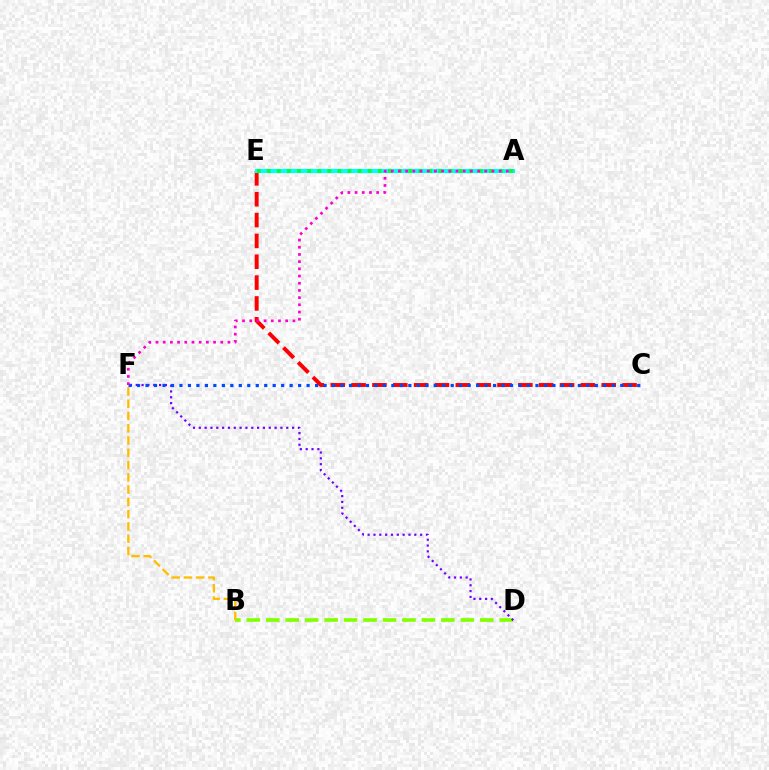{('C', 'E'): [{'color': '#ff0000', 'line_style': 'dashed', 'thickness': 2.83}], ('A', 'E'): [{'color': '#00fff6', 'line_style': 'solid', 'thickness': 2.99}, {'color': '#00ff39', 'line_style': 'dotted', 'thickness': 2.74}], ('B', 'D'): [{'color': '#84ff00', 'line_style': 'dashed', 'thickness': 2.64}], ('D', 'F'): [{'color': '#7200ff', 'line_style': 'dotted', 'thickness': 1.58}], ('C', 'F'): [{'color': '#004bff', 'line_style': 'dotted', 'thickness': 2.3}], ('A', 'F'): [{'color': '#ff00cf', 'line_style': 'dotted', 'thickness': 1.95}], ('B', 'F'): [{'color': '#ffbd00', 'line_style': 'dashed', 'thickness': 1.67}]}